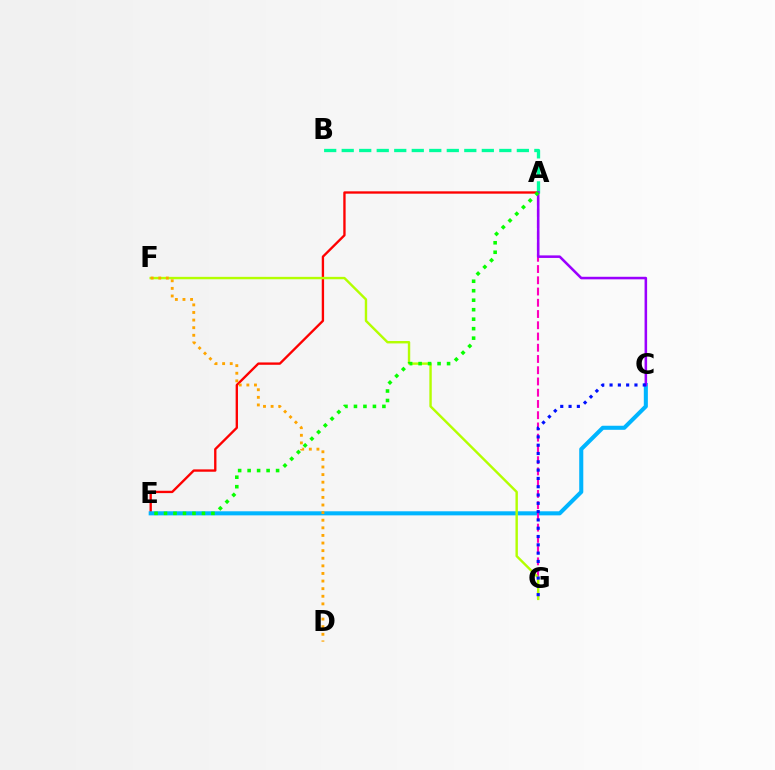{('A', 'E'): [{'color': '#ff0000', 'line_style': 'solid', 'thickness': 1.69}, {'color': '#08ff00', 'line_style': 'dotted', 'thickness': 2.58}], ('C', 'E'): [{'color': '#00b5ff', 'line_style': 'solid', 'thickness': 2.92}], ('A', 'G'): [{'color': '#ff00bd', 'line_style': 'dashed', 'thickness': 1.53}], ('A', 'B'): [{'color': '#00ff9d', 'line_style': 'dashed', 'thickness': 2.38}], ('F', 'G'): [{'color': '#b3ff00', 'line_style': 'solid', 'thickness': 1.73}], ('A', 'C'): [{'color': '#9b00ff', 'line_style': 'solid', 'thickness': 1.84}], ('C', 'G'): [{'color': '#0010ff', 'line_style': 'dotted', 'thickness': 2.26}], ('D', 'F'): [{'color': '#ffa500', 'line_style': 'dotted', 'thickness': 2.07}]}